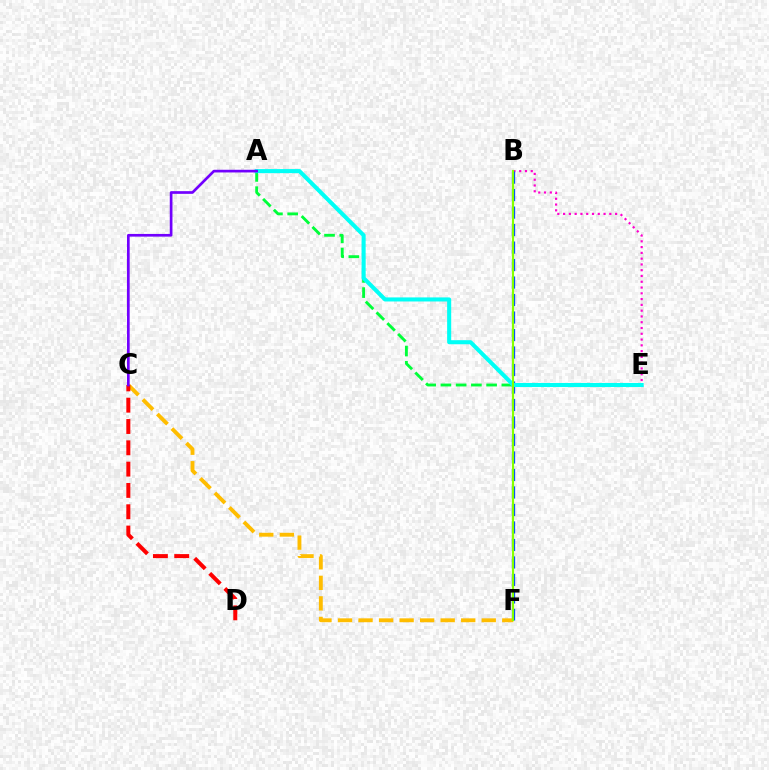{('B', 'E'): [{'color': '#ff00cf', 'line_style': 'dotted', 'thickness': 1.57}], ('B', 'F'): [{'color': '#004bff', 'line_style': 'dashed', 'thickness': 2.38}, {'color': '#84ff00', 'line_style': 'solid', 'thickness': 1.55}], ('A', 'E'): [{'color': '#00ff39', 'line_style': 'dashed', 'thickness': 2.07}, {'color': '#00fff6', 'line_style': 'solid', 'thickness': 2.93}], ('C', 'F'): [{'color': '#ffbd00', 'line_style': 'dashed', 'thickness': 2.79}], ('C', 'D'): [{'color': '#ff0000', 'line_style': 'dashed', 'thickness': 2.89}], ('A', 'C'): [{'color': '#7200ff', 'line_style': 'solid', 'thickness': 1.93}]}